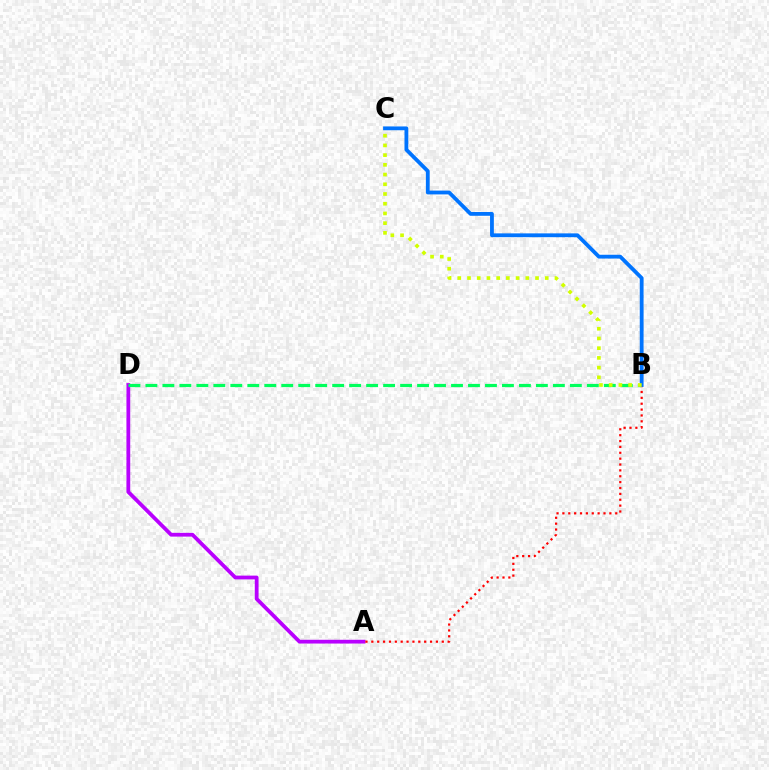{('A', 'D'): [{'color': '#b900ff', 'line_style': 'solid', 'thickness': 2.71}], ('B', 'D'): [{'color': '#00ff5c', 'line_style': 'dashed', 'thickness': 2.31}], ('A', 'B'): [{'color': '#ff0000', 'line_style': 'dotted', 'thickness': 1.6}], ('B', 'C'): [{'color': '#0074ff', 'line_style': 'solid', 'thickness': 2.74}, {'color': '#d1ff00', 'line_style': 'dotted', 'thickness': 2.64}]}